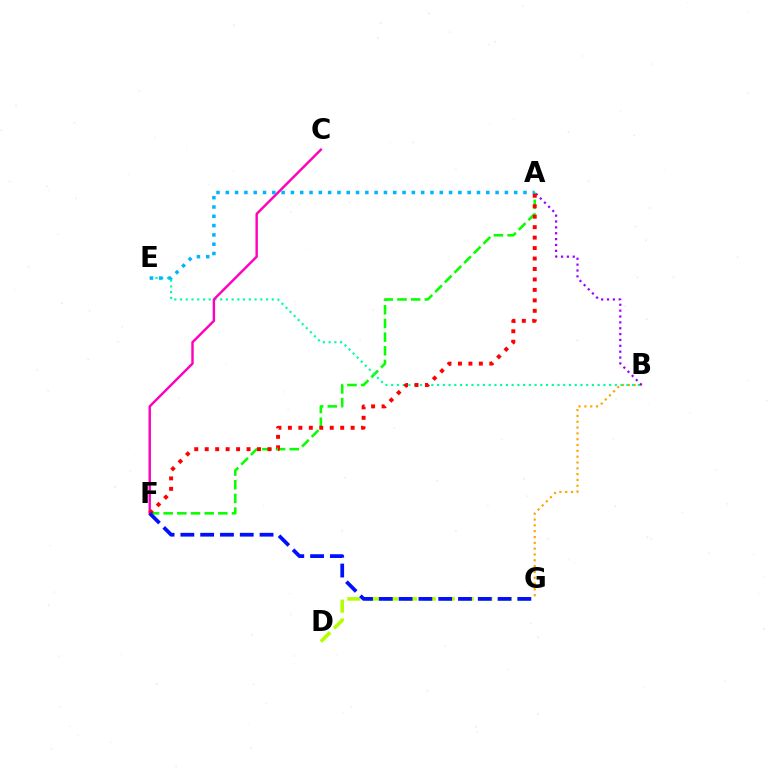{('A', 'F'): [{'color': '#08ff00', 'line_style': 'dashed', 'thickness': 1.86}, {'color': '#ff0000', 'line_style': 'dotted', 'thickness': 2.84}], ('B', 'G'): [{'color': '#ffa500', 'line_style': 'dotted', 'thickness': 1.58}], ('B', 'E'): [{'color': '#00ff9d', 'line_style': 'dotted', 'thickness': 1.56}], ('A', 'B'): [{'color': '#9b00ff', 'line_style': 'dotted', 'thickness': 1.59}], ('C', 'F'): [{'color': '#ff00bd', 'line_style': 'solid', 'thickness': 1.75}], ('A', 'E'): [{'color': '#00b5ff', 'line_style': 'dotted', 'thickness': 2.53}], ('D', 'G'): [{'color': '#b3ff00', 'line_style': 'dashed', 'thickness': 2.57}], ('F', 'G'): [{'color': '#0010ff', 'line_style': 'dashed', 'thickness': 2.69}]}